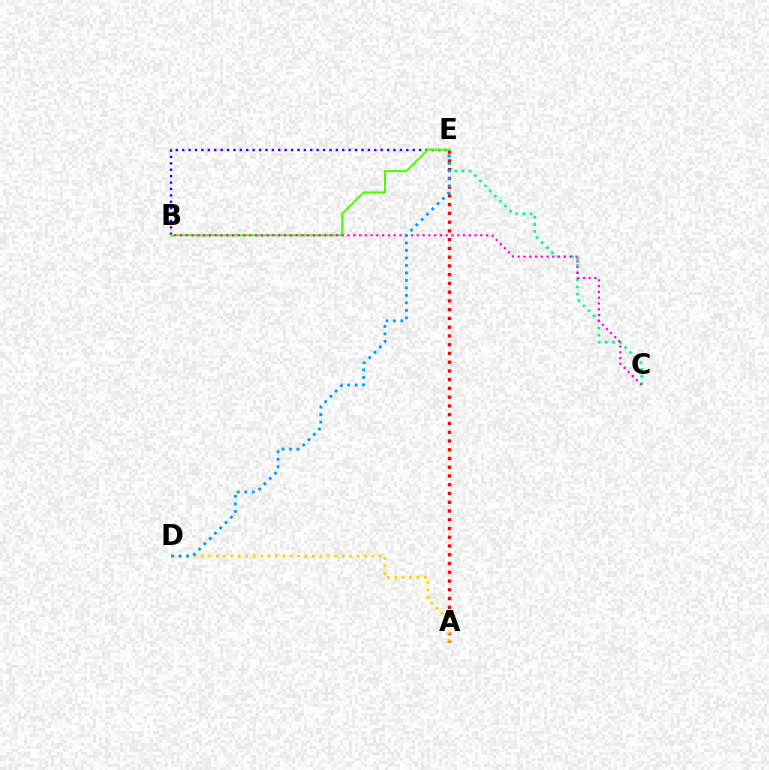{('C', 'E'): [{'color': '#00ff86', 'line_style': 'dotted', 'thickness': 1.94}], ('B', 'E'): [{'color': '#3700ff', 'line_style': 'dotted', 'thickness': 1.74}, {'color': '#4fff00', 'line_style': 'solid', 'thickness': 1.5}], ('A', 'E'): [{'color': '#ff0000', 'line_style': 'dotted', 'thickness': 2.38}], ('A', 'D'): [{'color': '#ffd500', 'line_style': 'dotted', 'thickness': 2.01}], ('B', 'C'): [{'color': '#ff00ed', 'line_style': 'dotted', 'thickness': 1.57}], ('D', 'E'): [{'color': '#009eff', 'line_style': 'dotted', 'thickness': 2.03}]}